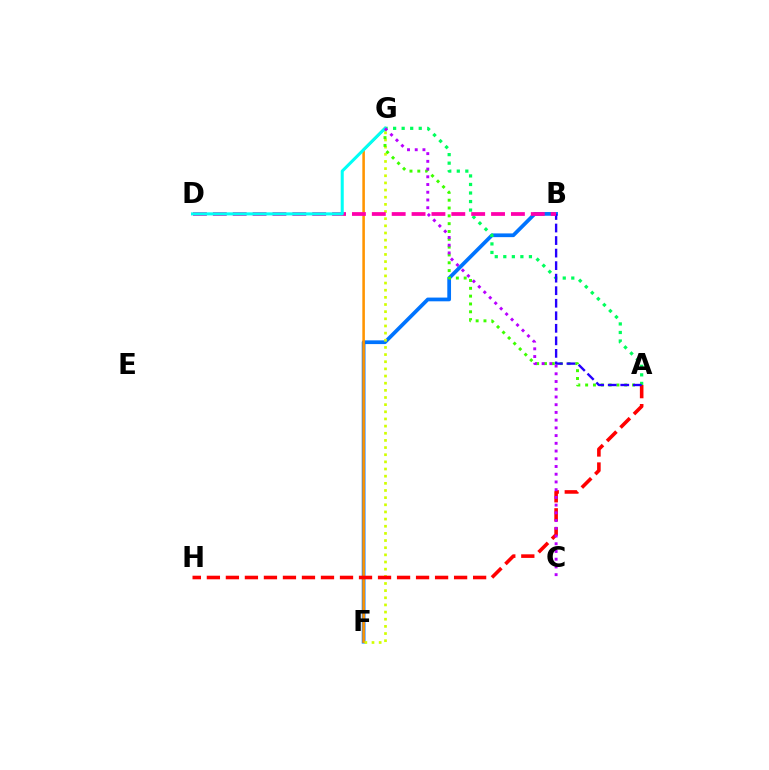{('B', 'F'): [{'color': '#0074ff', 'line_style': 'solid', 'thickness': 2.69}], ('A', 'G'): [{'color': '#00ff5c', 'line_style': 'dotted', 'thickness': 2.32}, {'color': '#3dff00', 'line_style': 'dotted', 'thickness': 2.13}], ('F', 'G'): [{'color': '#ff9400', 'line_style': 'solid', 'thickness': 1.84}, {'color': '#d1ff00', 'line_style': 'dotted', 'thickness': 1.94}], ('A', 'H'): [{'color': '#ff0000', 'line_style': 'dashed', 'thickness': 2.58}], ('A', 'B'): [{'color': '#2500ff', 'line_style': 'dashed', 'thickness': 1.7}], ('B', 'D'): [{'color': '#ff00ac', 'line_style': 'dashed', 'thickness': 2.7}], ('D', 'G'): [{'color': '#00fff6', 'line_style': 'solid', 'thickness': 2.19}], ('C', 'G'): [{'color': '#b900ff', 'line_style': 'dotted', 'thickness': 2.1}]}